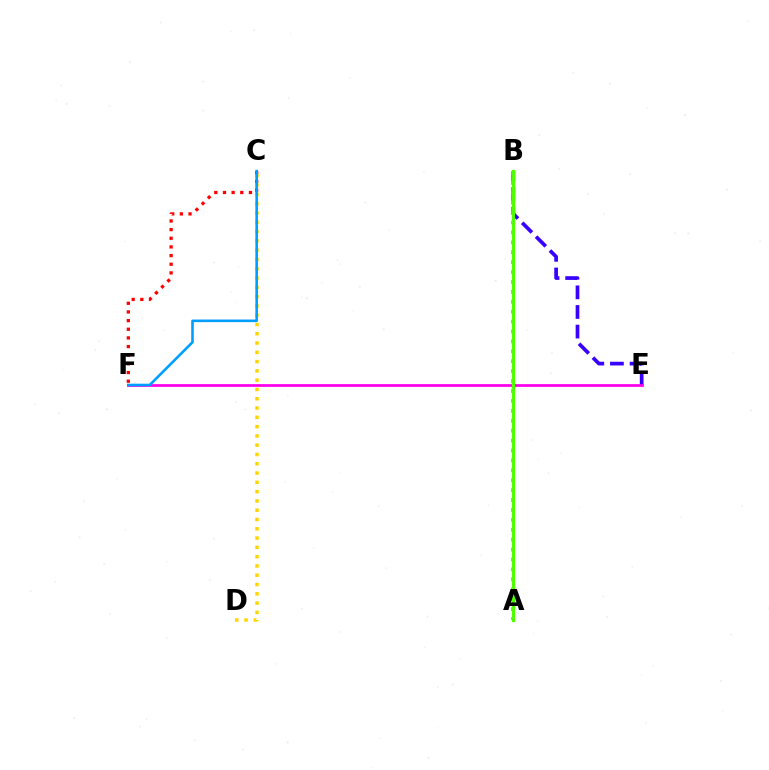{('B', 'E'): [{'color': '#3700ff', 'line_style': 'dashed', 'thickness': 2.67}], ('E', 'F'): [{'color': '#ff00ed', 'line_style': 'solid', 'thickness': 1.99}], ('C', 'F'): [{'color': '#ff0000', 'line_style': 'dotted', 'thickness': 2.35}, {'color': '#009eff', 'line_style': 'solid', 'thickness': 1.87}], ('A', 'B'): [{'color': '#00ff86', 'line_style': 'dotted', 'thickness': 2.69}, {'color': '#4fff00', 'line_style': 'solid', 'thickness': 2.26}], ('C', 'D'): [{'color': '#ffd500', 'line_style': 'dotted', 'thickness': 2.52}]}